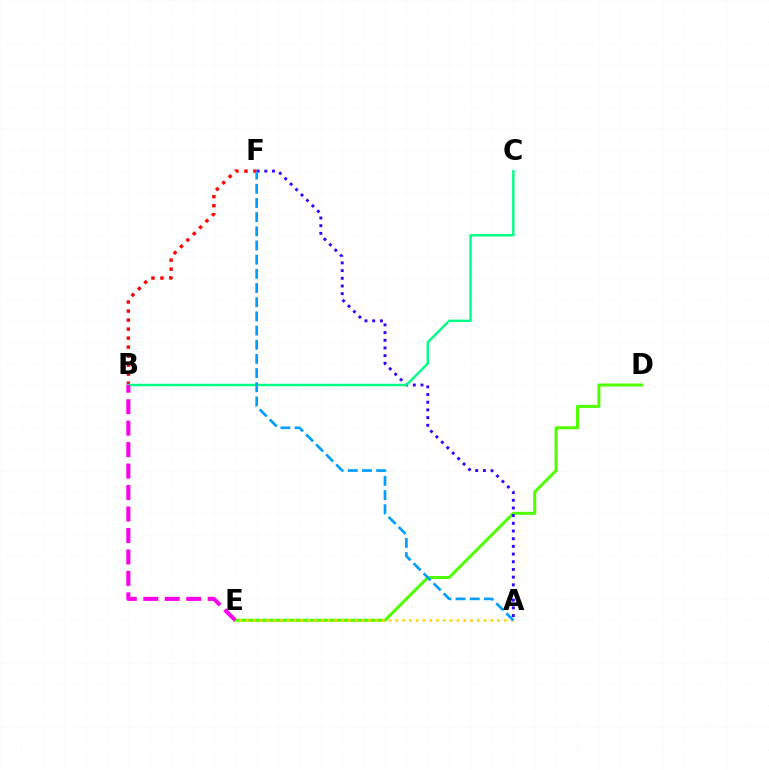{('D', 'E'): [{'color': '#4fff00', 'line_style': 'solid', 'thickness': 2.18}], ('B', 'F'): [{'color': '#ff0000', 'line_style': 'dotted', 'thickness': 2.45}], ('A', 'F'): [{'color': '#3700ff', 'line_style': 'dotted', 'thickness': 2.09}, {'color': '#009eff', 'line_style': 'dashed', 'thickness': 1.93}], ('B', 'C'): [{'color': '#00ff86', 'line_style': 'solid', 'thickness': 1.75}], ('A', 'E'): [{'color': '#ffd500', 'line_style': 'dotted', 'thickness': 1.84}], ('B', 'E'): [{'color': '#ff00ed', 'line_style': 'dashed', 'thickness': 2.92}]}